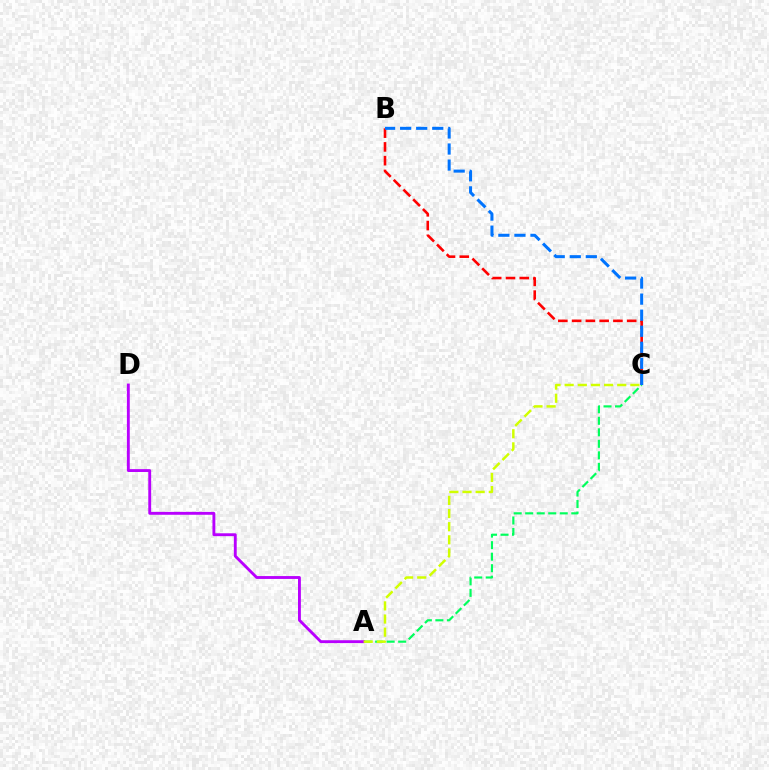{('B', 'C'): [{'color': '#ff0000', 'line_style': 'dashed', 'thickness': 1.87}, {'color': '#0074ff', 'line_style': 'dashed', 'thickness': 2.18}], ('A', 'C'): [{'color': '#00ff5c', 'line_style': 'dashed', 'thickness': 1.56}, {'color': '#d1ff00', 'line_style': 'dashed', 'thickness': 1.79}], ('A', 'D'): [{'color': '#b900ff', 'line_style': 'solid', 'thickness': 2.07}]}